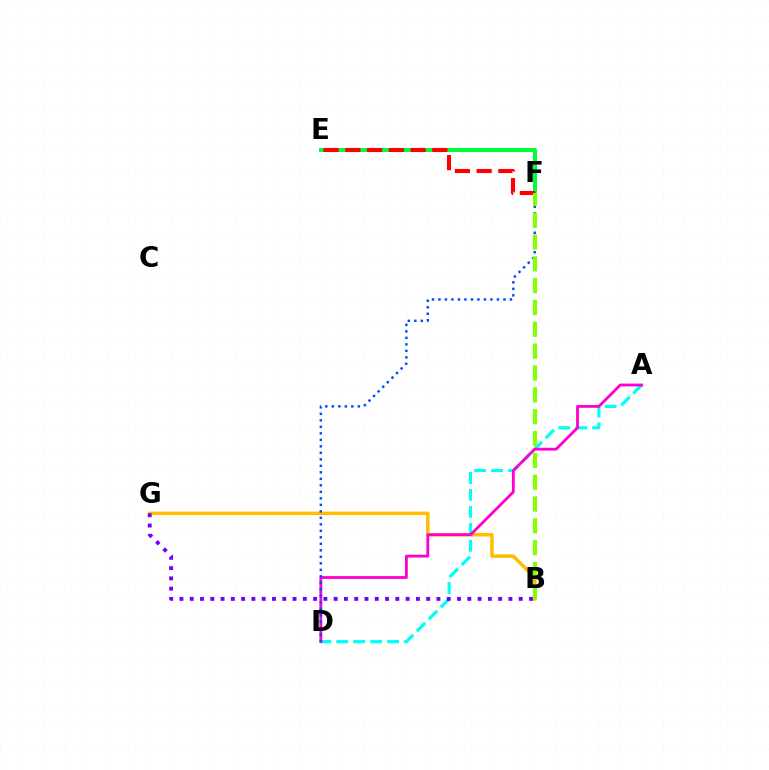{('B', 'G'): [{'color': '#ffbd00', 'line_style': 'solid', 'thickness': 2.5}, {'color': '#7200ff', 'line_style': 'dotted', 'thickness': 2.79}], ('E', 'F'): [{'color': '#00ff39', 'line_style': 'solid', 'thickness': 2.89}, {'color': '#ff0000', 'line_style': 'dashed', 'thickness': 2.96}], ('A', 'D'): [{'color': '#00fff6', 'line_style': 'dashed', 'thickness': 2.3}, {'color': '#ff00cf', 'line_style': 'solid', 'thickness': 2.04}], ('D', 'F'): [{'color': '#004bff', 'line_style': 'dotted', 'thickness': 1.77}], ('B', 'F'): [{'color': '#84ff00', 'line_style': 'dashed', 'thickness': 2.97}]}